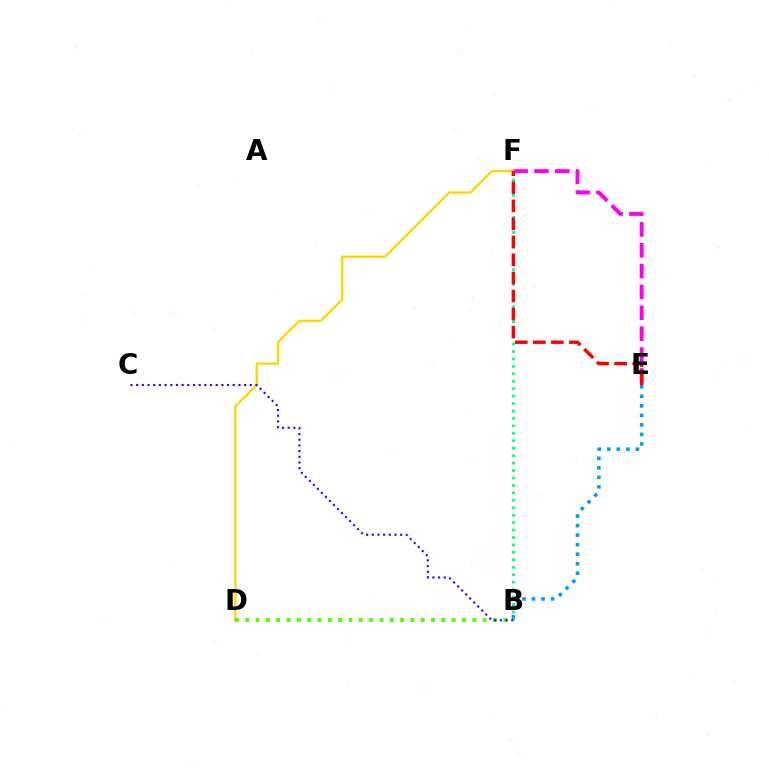{('B', 'F'): [{'color': '#00ff86', 'line_style': 'dotted', 'thickness': 2.02}], ('E', 'F'): [{'color': '#ff00ed', 'line_style': 'dashed', 'thickness': 2.83}, {'color': '#ff0000', 'line_style': 'dashed', 'thickness': 2.45}], ('D', 'F'): [{'color': '#ffd500', 'line_style': 'solid', 'thickness': 1.63}], ('B', 'D'): [{'color': '#4fff00', 'line_style': 'dotted', 'thickness': 2.8}], ('B', 'C'): [{'color': '#3700ff', 'line_style': 'dotted', 'thickness': 1.54}], ('B', 'E'): [{'color': '#009eff', 'line_style': 'dotted', 'thickness': 2.59}]}